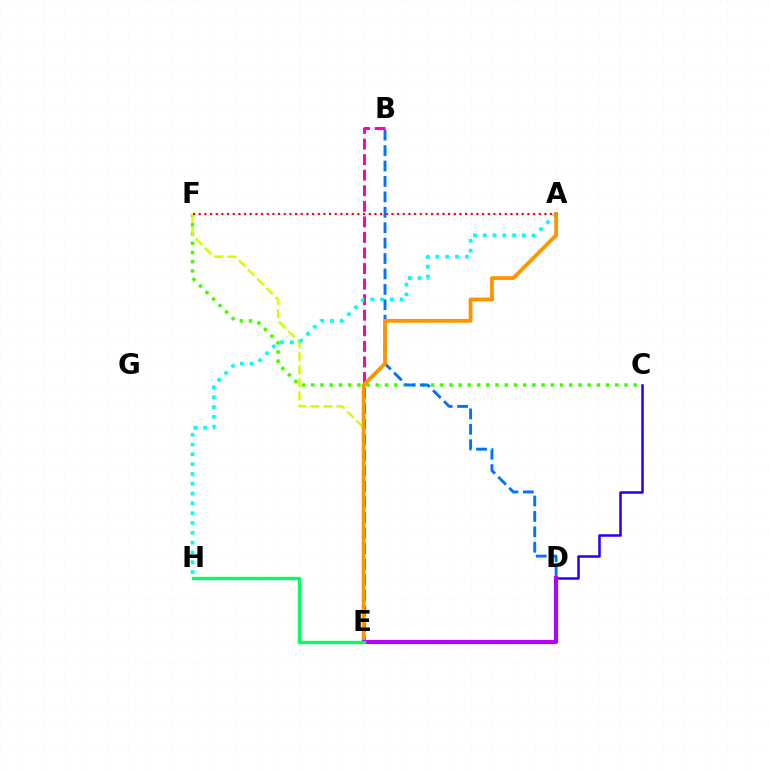{('B', 'E'): [{'color': '#ff00ac', 'line_style': 'dashed', 'thickness': 2.11}], ('C', 'F'): [{'color': '#3dff00', 'line_style': 'dotted', 'thickness': 2.5}], ('C', 'D'): [{'color': '#2500ff', 'line_style': 'solid', 'thickness': 1.82}], ('E', 'F'): [{'color': '#d1ff00', 'line_style': 'dashed', 'thickness': 1.77}], ('A', 'H'): [{'color': '#00fff6', 'line_style': 'dotted', 'thickness': 2.67}], ('B', 'D'): [{'color': '#0074ff', 'line_style': 'dashed', 'thickness': 2.09}], ('A', 'E'): [{'color': '#ff9400', 'line_style': 'solid', 'thickness': 2.74}], ('D', 'E'): [{'color': '#b900ff', 'line_style': 'solid', 'thickness': 2.98}], ('A', 'F'): [{'color': '#ff0000', 'line_style': 'dotted', 'thickness': 1.54}], ('E', 'H'): [{'color': '#00ff5c', 'line_style': 'solid', 'thickness': 2.39}]}